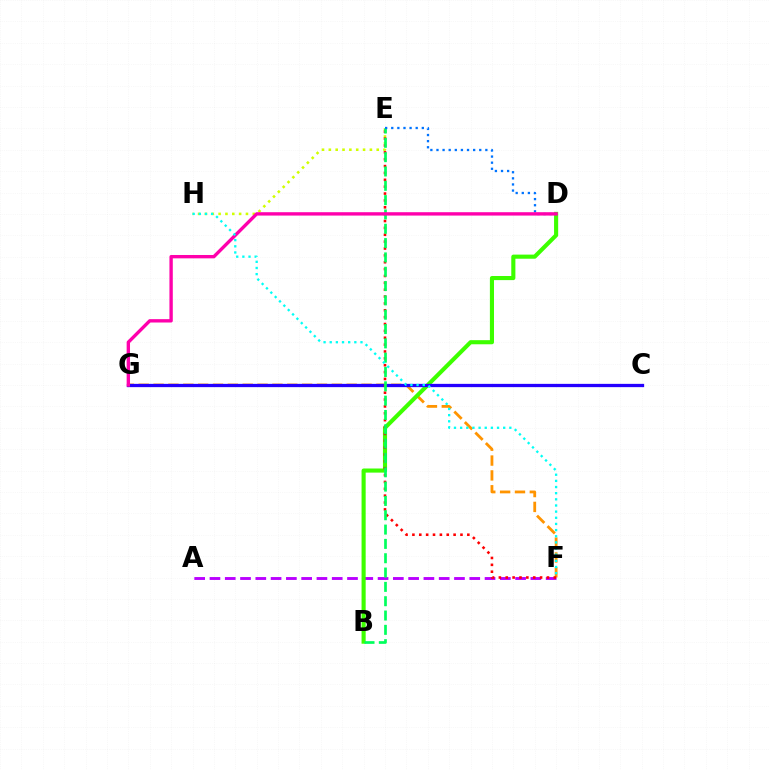{('F', 'G'): [{'color': '#ff9400', 'line_style': 'dashed', 'thickness': 2.02}], ('A', 'F'): [{'color': '#b900ff', 'line_style': 'dashed', 'thickness': 2.08}], ('E', 'H'): [{'color': '#d1ff00', 'line_style': 'dotted', 'thickness': 1.86}], ('B', 'D'): [{'color': '#3dff00', 'line_style': 'solid', 'thickness': 2.96}], ('C', 'G'): [{'color': '#2500ff', 'line_style': 'solid', 'thickness': 2.36}], ('E', 'F'): [{'color': '#ff0000', 'line_style': 'dotted', 'thickness': 1.87}], ('B', 'E'): [{'color': '#00ff5c', 'line_style': 'dashed', 'thickness': 1.95}], ('D', 'E'): [{'color': '#0074ff', 'line_style': 'dotted', 'thickness': 1.66}], ('D', 'G'): [{'color': '#ff00ac', 'line_style': 'solid', 'thickness': 2.42}], ('F', 'H'): [{'color': '#00fff6', 'line_style': 'dotted', 'thickness': 1.67}]}